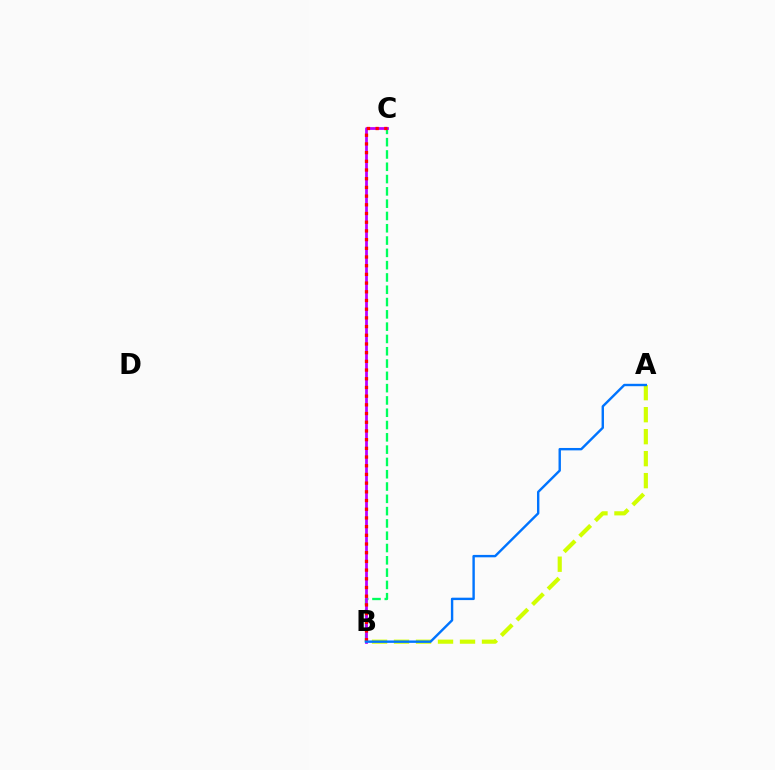{('B', 'C'): [{'color': '#00ff5c', 'line_style': 'dashed', 'thickness': 1.67}, {'color': '#b900ff', 'line_style': 'solid', 'thickness': 2.0}, {'color': '#ff0000', 'line_style': 'dotted', 'thickness': 2.36}], ('A', 'B'): [{'color': '#d1ff00', 'line_style': 'dashed', 'thickness': 2.99}, {'color': '#0074ff', 'line_style': 'solid', 'thickness': 1.73}]}